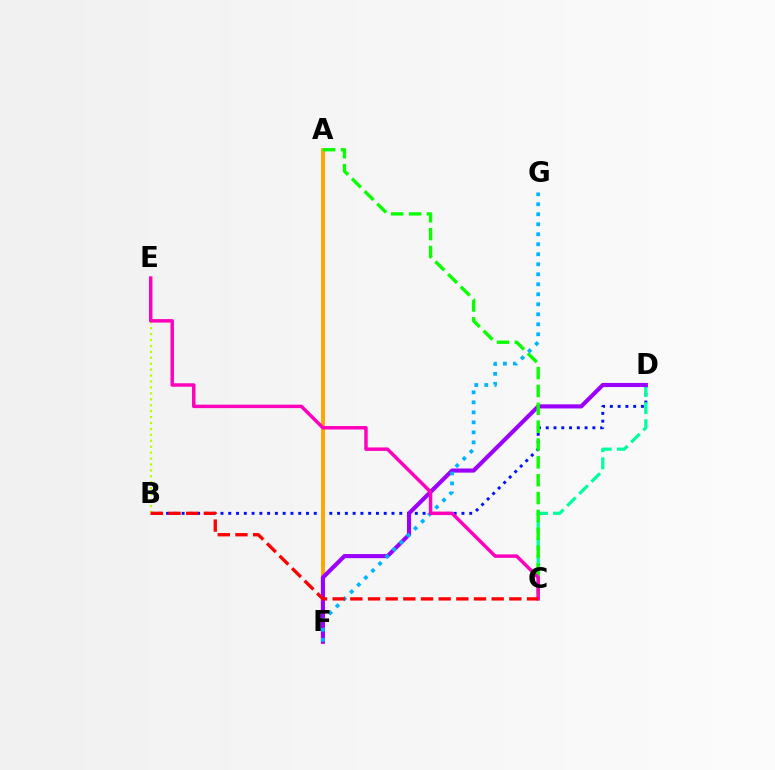{('B', 'D'): [{'color': '#0010ff', 'line_style': 'dotted', 'thickness': 2.11}], ('B', 'E'): [{'color': '#b3ff00', 'line_style': 'dotted', 'thickness': 1.61}], ('A', 'F'): [{'color': '#ffa500', 'line_style': 'solid', 'thickness': 2.8}], ('C', 'D'): [{'color': '#00ff9d', 'line_style': 'dashed', 'thickness': 2.33}], ('D', 'F'): [{'color': '#9b00ff', 'line_style': 'solid', 'thickness': 2.97}], ('A', 'C'): [{'color': '#08ff00', 'line_style': 'dashed', 'thickness': 2.43}], ('F', 'G'): [{'color': '#00b5ff', 'line_style': 'dotted', 'thickness': 2.72}], ('C', 'E'): [{'color': '#ff00bd', 'line_style': 'solid', 'thickness': 2.49}], ('B', 'C'): [{'color': '#ff0000', 'line_style': 'dashed', 'thickness': 2.4}]}